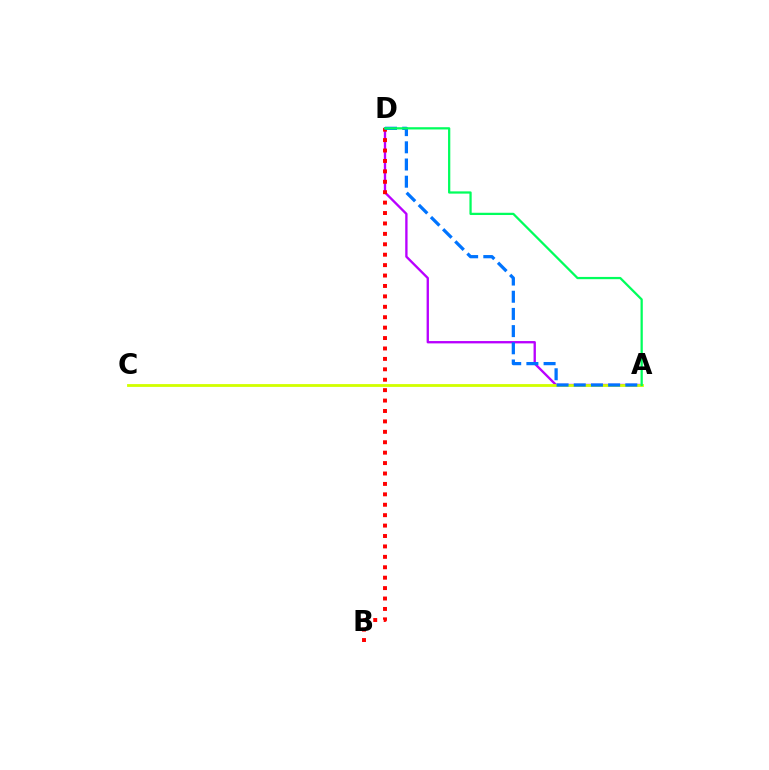{('A', 'D'): [{'color': '#b900ff', 'line_style': 'solid', 'thickness': 1.68}, {'color': '#0074ff', 'line_style': 'dashed', 'thickness': 2.33}, {'color': '#00ff5c', 'line_style': 'solid', 'thickness': 1.63}], ('A', 'C'): [{'color': '#d1ff00', 'line_style': 'solid', 'thickness': 2.03}], ('B', 'D'): [{'color': '#ff0000', 'line_style': 'dotted', 'thickness': 2.83}]}